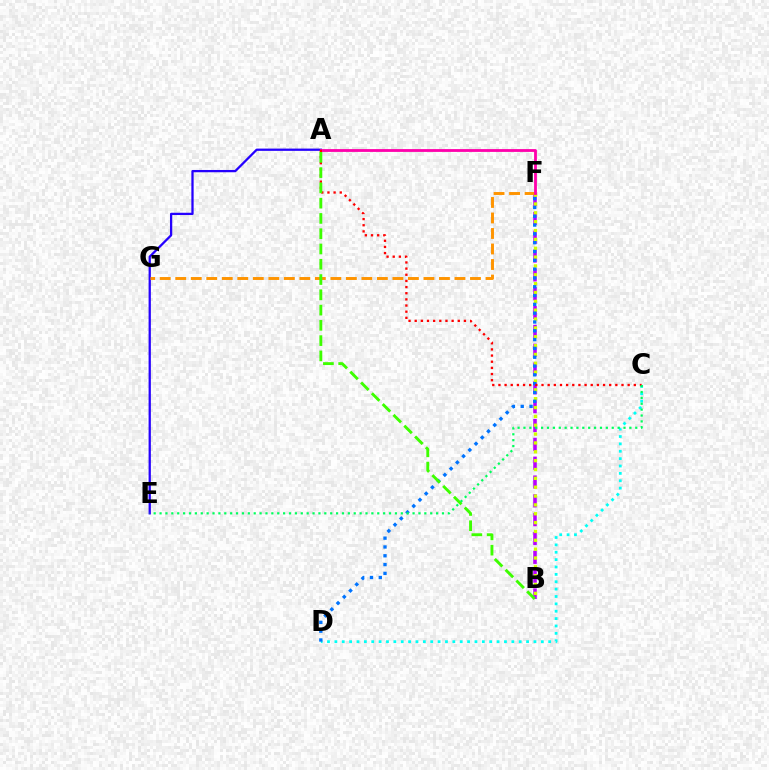{('A', 'E'): [{'color': '#2500ff', 'line_style': 'solid', 'thickness': 1.64}], ('B', 'F'): [{'color': '#b900ff', 'line_style': 'dashed', 'thickness': 2.56}, {'color': '#d1ff00', 'line_style': 'dotted', 'thickness': 2.4}], ('F', 'G'): [{'color': '#ff9400', 'line_style': 'dashed', 'thickness': 2.11}], ('C', 'D'): [{'color': '#00fff6', 'line_style': 'dotted', 'thickness': 2.0}], ('D', 'F'): [{'color': '#0074ff', 'line_style': 'dotted', 'thickness': 2.39}], ('A', 'F'): [{'color': '#ff00ac', 'line_style': 'solid', 'thickness': 2.02}], ('A', 'C'): [{'color': '#ff0000', 'line_style': 'dotted', 'thickness': 1.67}], ('A', 'B'): [{'color': '#3dff00', 'line_style': 'dashed', 'thickness': 2.08}], ('C', 'E'): [{'color': '#00ff5c', 'line_style': 'dotted', 'thickness': 1.6}]}